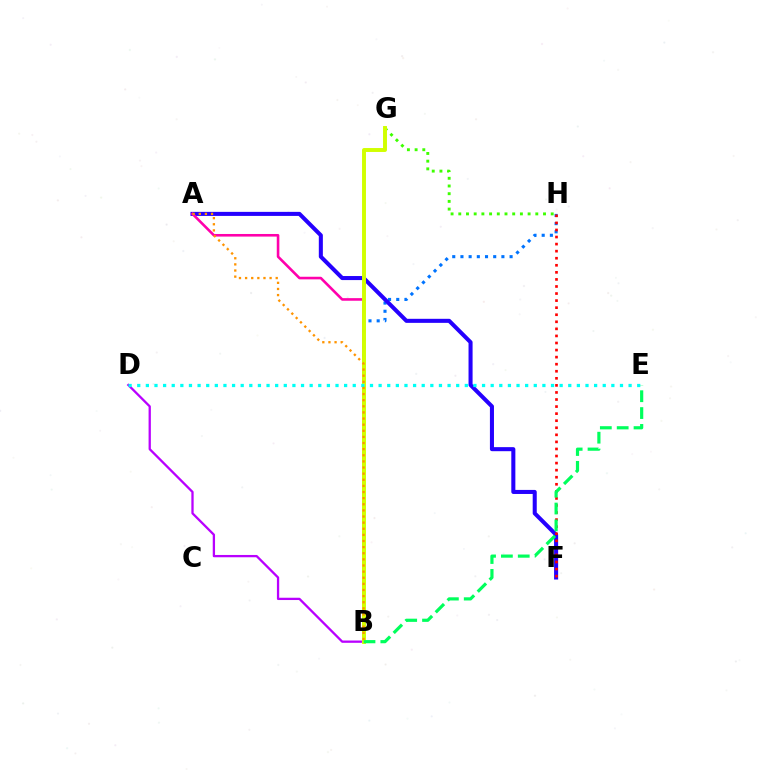{('B', 'D'): [{'color': '#b900ff', 'line_style': 'solid', 'thickness': 1.65}], ('B', 'H'): [{'color': '#0074ff', 'line_style': 'dotted', 'thickness': 2.23}], ('A', 'F'): [{'color': '#2500ff', 'line_style': 'solid', 'thickness': 2.92}], ('F', 'H'): [{'color': '#ff0000', 'line_style': 'dotted', 'thickness': 1.92}], ('G', 'H'): [{'color': '#3dff00', 'line_style': 'dotted', 'thickness': 2.09}], ('A', 'B'): [{'color': '#ff00ac', 'line_style': 'solid', 'thickness': 1.87}, {'color': '#ff9400', 'line_style': 'dotted', 'thickness': 1.66}], ('B', 'G'): [{'color': '#d1ff00', 'line_style': 'solid', 'thickness': 2.83}], ('D', 'E'): [{'color': '#00fff6', 'line_style': 'dotted', 'thickness': 2.34}], ('B', 'E'): [{'color': '#00ff5c', 'line_style': 'dashed', 'thickness': 2.29}]}